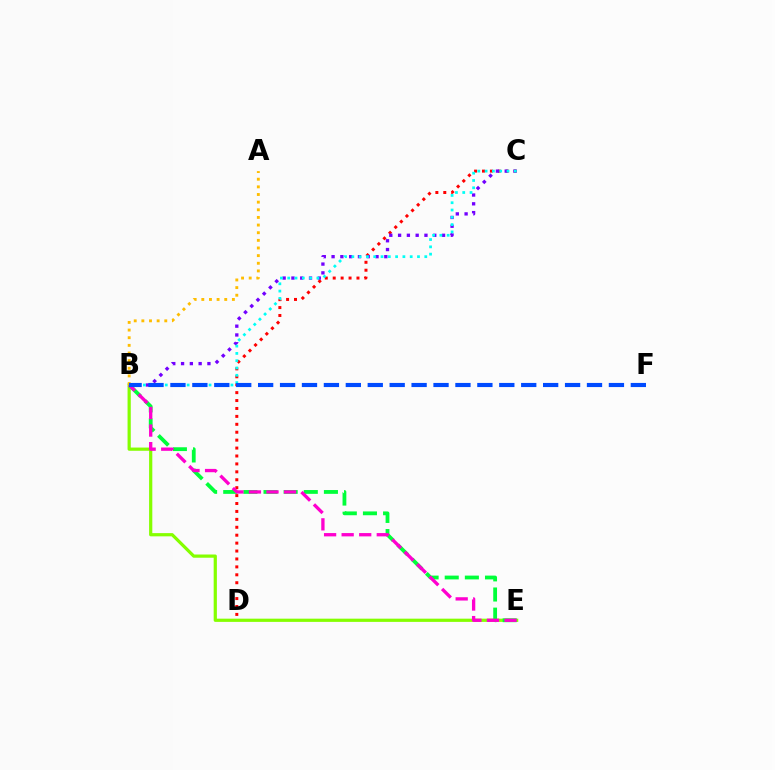{('C', 'D'): [{'color': '#ff0000', 'line_style': 'dotted', 'thickness': 2.15}], ('B', 'E'): [{'color': '#84ff00', 'line_style': 'solid', 'thickness': 2.32}, {'color': '#00ff39', 'line_style': 'dashed', 'thickness': 2.74}, {'color': '#ff00cf', 'line_style': 'dashed', 'thickness': 2.39}], ('B', 'C'): [{'color': '#7200ff', 'line_style': 'dotted', 'thickness': 2.39}, {'color': '#00fff6', 'line_style': 'dotted', 'thickness': 1.98}], ('A', 'B'): [{'color': '#ffbd00', 'line_style': 'dotted', 'thickness': 2.08}], ('B', 'F'): [{'color': '#004bff', 'line_style': 'dashed', 'thickness': 2.98}]}